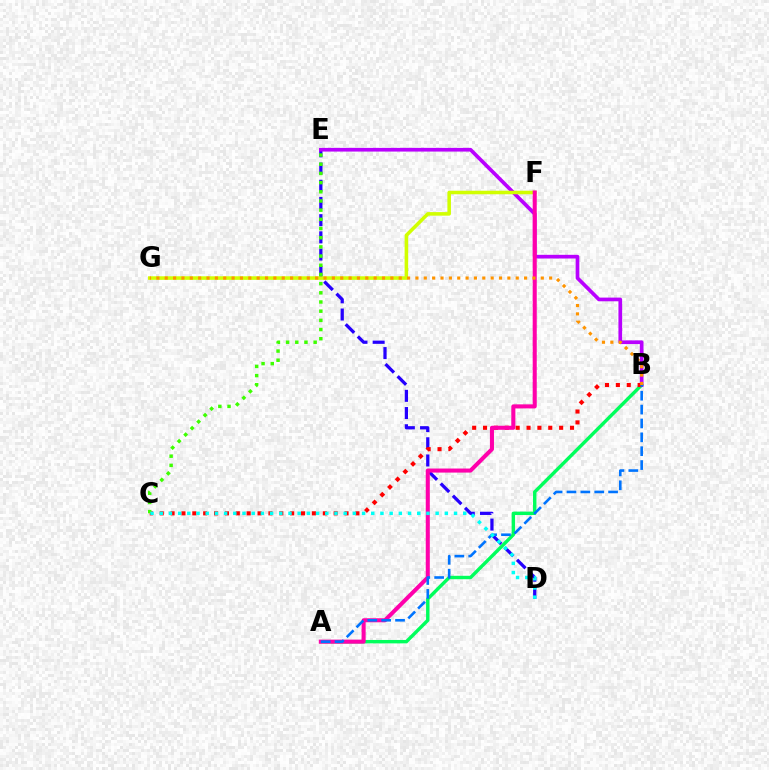{('A', 'B'): [{'color': '#00ff5c', 'line_style': 'solid', 'thickness': 2.46}, {'color': '#0074ff', 'line_style': 'dashed', 'thickness': 1.88}], ('D', 'E'): [{'color': '#2500ff', 'line_style': 'dashed', 'thickness': 2.34}], ('B', 'E'): [{'color': '#b900ff', 'line_style': 'solid', 'thickness': 2.65}], ('B', 'C'): [{'color': '#ff0000', 'line_style': 'dotted', 'thickness': 2.95}], ('C', 'E'): [{'color': '#3dff00', 'line_style': 'dotted', 'thickness': 2.5}], ('F', 'G'): [{'color': '#d1ff00', 'line_style': 'solid', 'thickness': 2.55}], ('A', 'F'): [{'color': '#ff00ac', 'line_style': 'solid', 'thickness': 2.92}], ('B', 'G'): [{'color': '#ff9400', 'line_style': 'dotted', 'thickness': 2.27}], ('C', 'D'): [{'color': '#00fff6', 'line_style': 'dotted', 'thickness': 2.5}]}